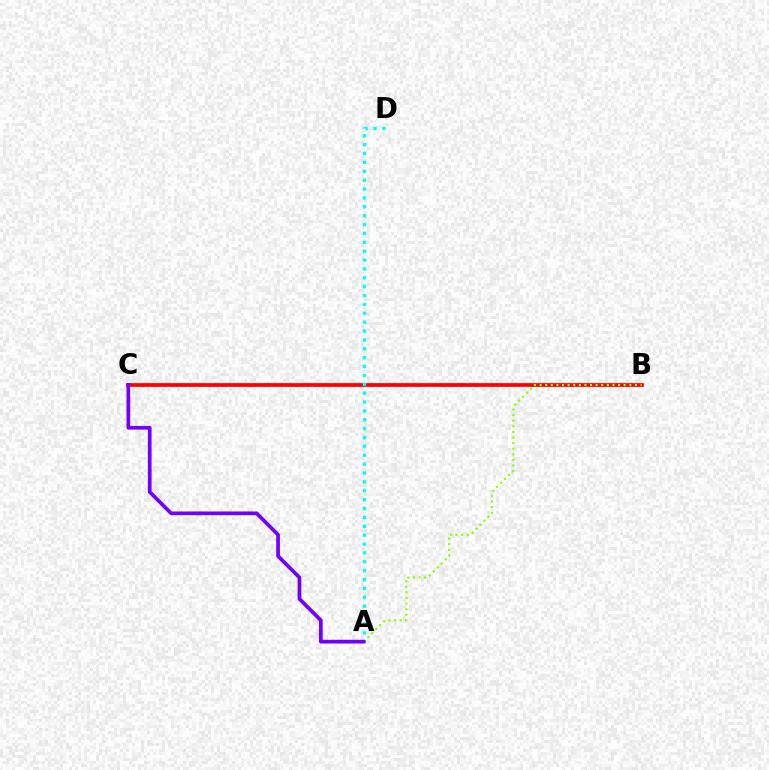{('B', 'C'): [{'color': '#ff0000', 'line_style': 'solid', 'thickness': 2.7}], ('A', 'B'): [{'color': '#84ff00', 'line_style': 'dotted', 'thickness': 1.52}], ('A', 'D'): [{'color': '#00fff6', 'line_style': 'dotted', 'thickness': 2.41}], ('A', 'C'): [{'color': '#7200ff', 'line_style': 'solid', 'thickness': 2.67}]}